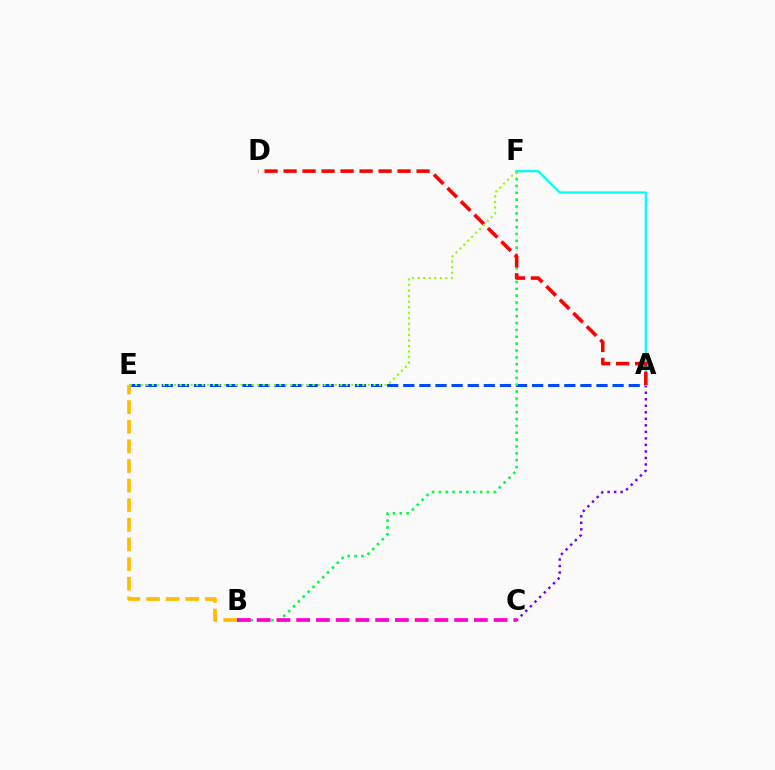{('A', 'E'): [{'color': '#004bff', 'line_style': 'dashed', 'thickness': 2.19}], ('A', 'C'): [{'color': '#7200ff', 'line_style': 'dotted', 'thickness': 1.77}], ('A', 'F'): [{'color': '#00fff6', 'line_style': 'solid', 'thickness': 1.61}], ('B', 'F'): [{'color': '#00ff39', 'line_style': 'dotted', 'thickness': 1.86}], ('A', 'D'): [{'color': '#ff0000', 'line_style': 'dashed', 'thickness': 2.58}], ('B', 'E'): [{'color': '#ffbd00', 'line_style': 'dashed', 'thickness': 2.67}], ('E', 'F'): [{'color': '#84ff00', 'line_style': 'dotted', 'thickness': 1.51}], ('B', 'C'): [{'color': '#ff00cf', 'line_style': 'dashed', 'thickness': 2.68}]}